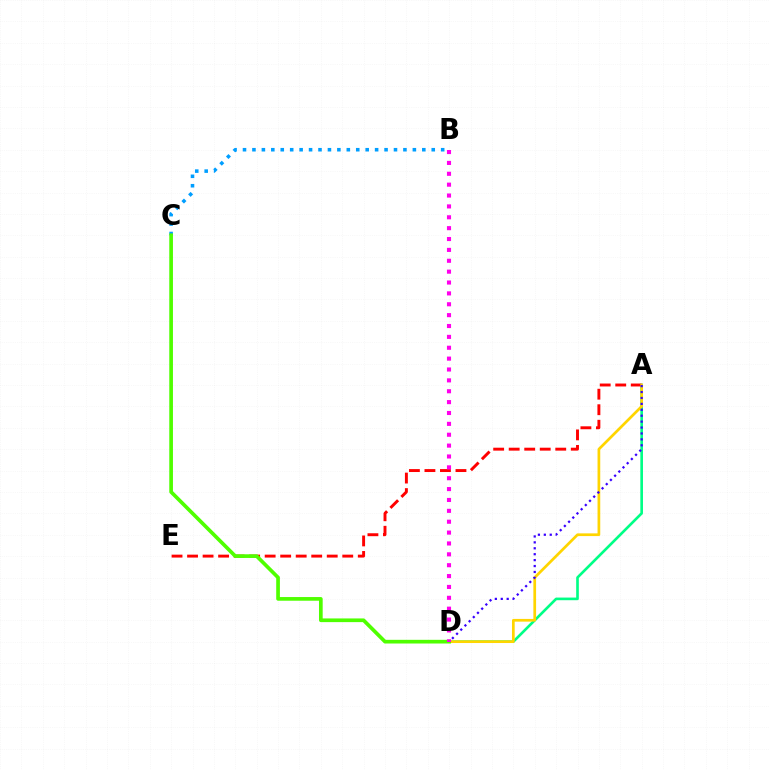{('A', 'D'): [{'color': '#00ff86', 'line_style': 'solid', 'thickness': 1.9}, {'color': '#ffd500', 'line_style': 'solid', 'thickness': 1.95}, {'color': '#3700ff', 'line_style': 'dotted', 'thickness': 1.61}], ('A', 'E'): [{'color': '#ff0000', 'line_style': 'dashed', 'thickness': 2.11}], ('B', 'C'): [{'color': '#009eff', 'line_style': 'dotted', 'thickness': 2.56}], ('C', 'D'): [{'color': '#4fff00', 'line_style': 'solid', 'thickness': 2.65}], ('B', 'D'): [{'color': '#ff00ed', 'line_style': 'dotted', 'thickness': 2.95}]}